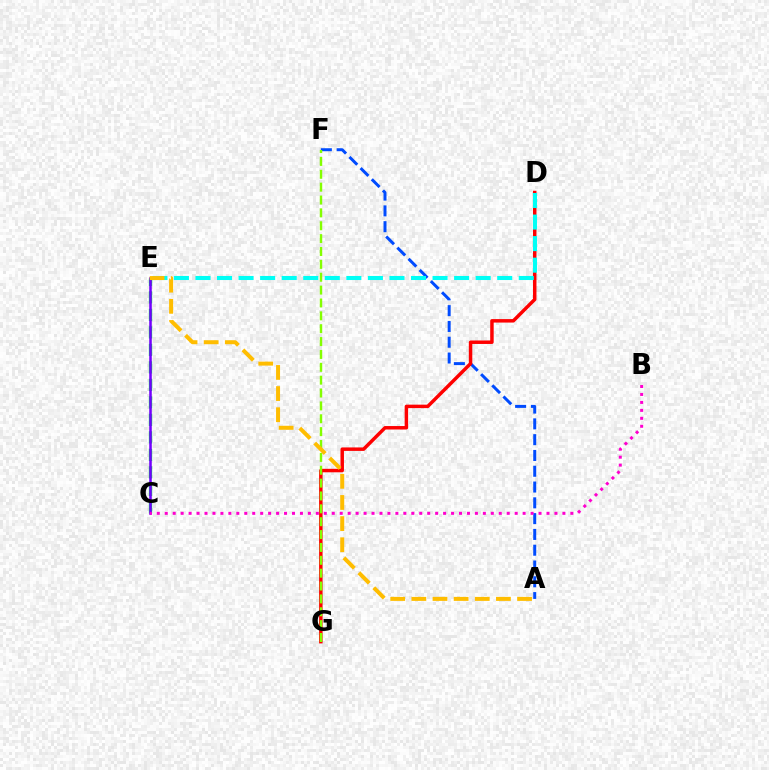{('C', 'E'): [{'color': '#00ff39', 'line_style': 'dashed', 'thickness': 2.38}, {'color': '#7200ff', 'line_style': 'solid', 'thickness': 1.83}], ('A', 'F'): [{'color': '#004bff', 'line_style': 'dashed', 'thickness': 2.15}], ('B', 'C'): [{'color': '#ff00cf', 'line_style': 'dotted', 'thickness': 2.16}], ('D', 'G'): [{'color': '#ff0000', 'line_style': 'solid', 'thickness': 2.5}], ('F', 'G'): [{'color': '#84ff00', 'line_style': 'dashed', 'thickness': 1.75}], ('D', 'E'): [{'color': '#00fff6', 'line_style': 'dashed', 'thickness': 2.93}], ('A', 'E'): [{'color': '#ffbd00', 'line_style': 'dashed', 'thickness': 2.87}]}